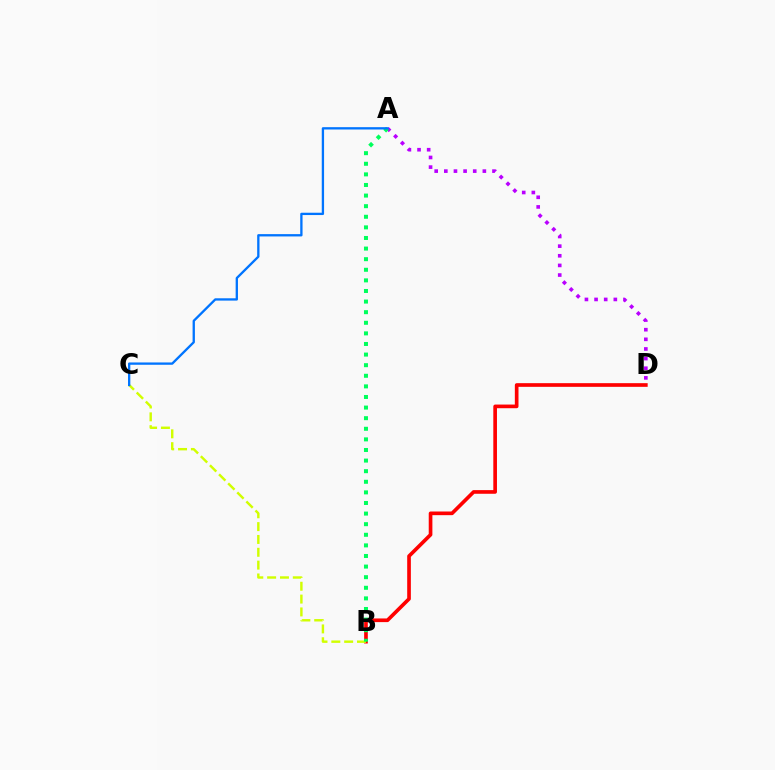{('B', 'D'): [{'color': '#ff0000', 'line_style': 'solid', 'thickness': 2.64}], ('A', 'D'): [{'color': '#b900ff', 'line_style': 'dotted', 'thickness': 2.62}], ('B', 'C'): [{'color': '#d1ff00', 'line_style': 'dashed', 'thickness': 1.74}], ('A', 'B'): [{'color': '#00ff5c', 'line_style': 'dotted', 'thickness': 2.88}], ('A', 'C'): [{'color': '#0074ff', 'line_style': 'solid', 'thickness': 1.67}]}